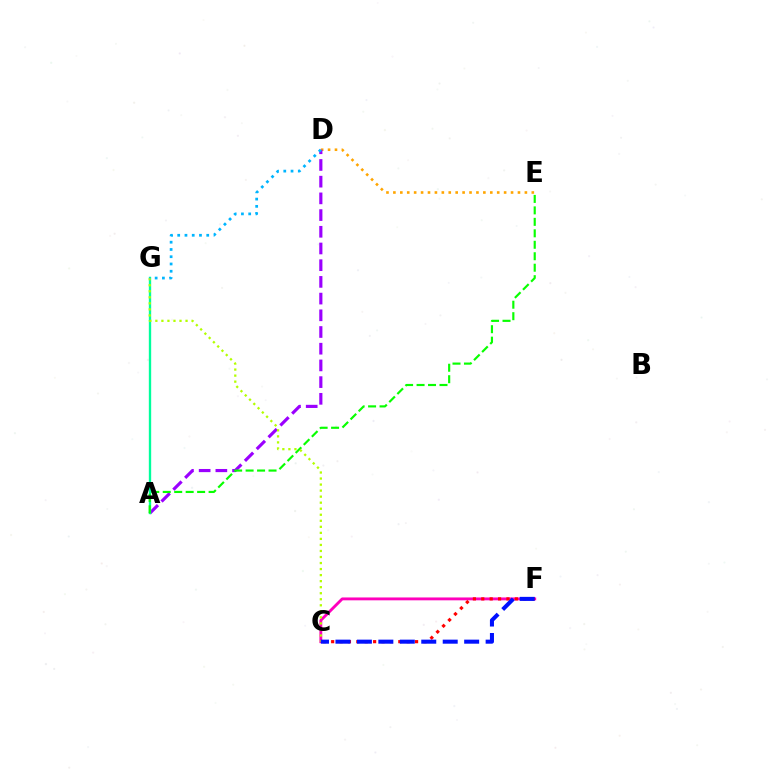{('C', 'F'): [{'color': '#ff00bd', 'line_style': 'solid', 'thickness': 2.06}, {'color': '#ff0000', 'line_style': 'dotted', 'thickness': 2.28}, {'color': '#0010ff', 'line_style': 'dashed', 'thickness': 2.91}], ('D', 'E'): [{'color': '#ffa500', 'line_style': 'dotted', 'thickness': 1.88}], ('A', 'D'): [{'color': '#9b00ff', 'line_style': 'dashed', 'thickness': 2.27}], ('A', 'G'): [{'color': '#00ff9d', 'line_style': 'solid', 'thickness': 1.69}], ('A', 'E'): [{'color': '#08ff00', 'line_style': 'dashed', 'thickness': 1.56}], ('C', 'G'): [{'color': '#b3ff00', 'line_style': 'dotted', 'thickness': 1.64}], ('D', 'G'): [{'color': '#00b5ff', 'line_style': 'dotted', 'thickness': 1.97}]}